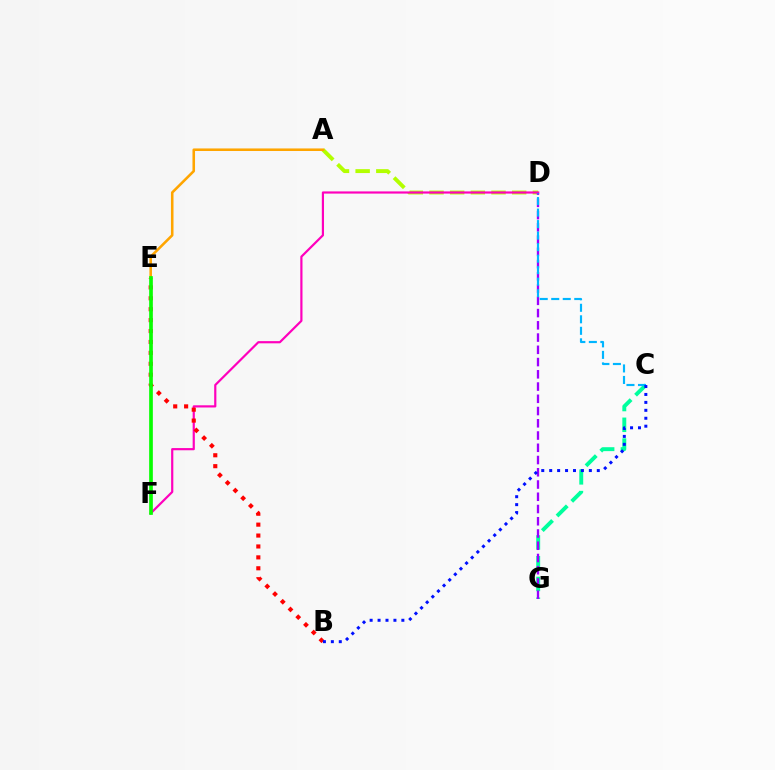{('A', 'D'): [{'color': '#b3ff00', 'line_style': 'dashed', 'thickness': 2.81}], ('C', 'G'): [{'color': '#00ff9d', 'line_style': 'dashed', 'thickness': 2.82}], ('A', 'E'): [{'color': '#ffa500', 'line_style': 'solid', 'thickness': 1.85}], ('D', 'F'): [{'color': '#ff00bd', 'line_style': 'solid', 'thickness': 1.58}], ('D', 'G'): [{'color': '#9b00ff', 'line_style': 'dashed', 'thickness': 1.66}], ('B', 'E'): [{'color': '#ff0000', 'line_style': 'dotted', 'thickness': 2.96}], ('C', 'D'): [{'color': '#00b5ff', 'line_style': 'dashed', 'thickness': 1.56}], ('B', 'C'): [{'color': '#0010ff', 'line_style': 'dotted', 'thickness': 2.16}], ('E', 'F'): [{'color': '#08ff00', 'line_style': 'solid', 'thickness': 2.65}]}